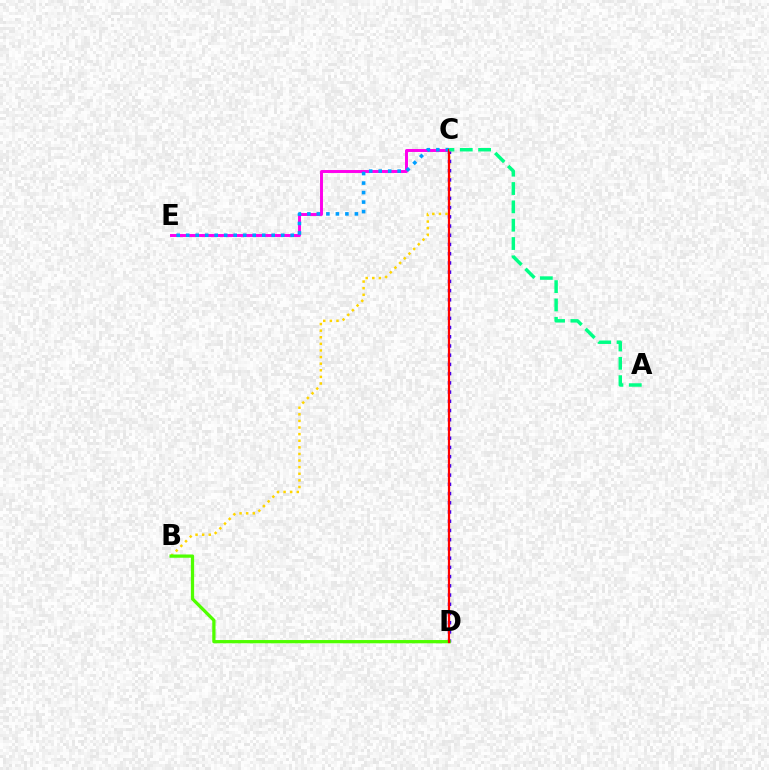{('B', 'C'): [{'color': '#ffd500', 'line_style': 'dotted', 'thickness': 1.8}], ('C', 'D'): [{'color': '#3700ff', 'line_style': 'dotted', 'thickness': 2.51}, {'color': '#ff0000', 'line_style': 'solid', 'thickness': 1.6}], ('C', 'E'): [{'color': '#ff00ed', 'line_style': 'solid', 'thickness': 2.12}, {'color': '#009eff', 'line_style': 'dotted', 'thickness': 2.58}], ('B', 'D'): [{'color': '#4fff00', 'line_style': 'solid', 'thickness': 2.35}], ('A', 'C'): [{'color': '#00ff86', 'line_style': 'dashed', 'thickness': 2.49}]}